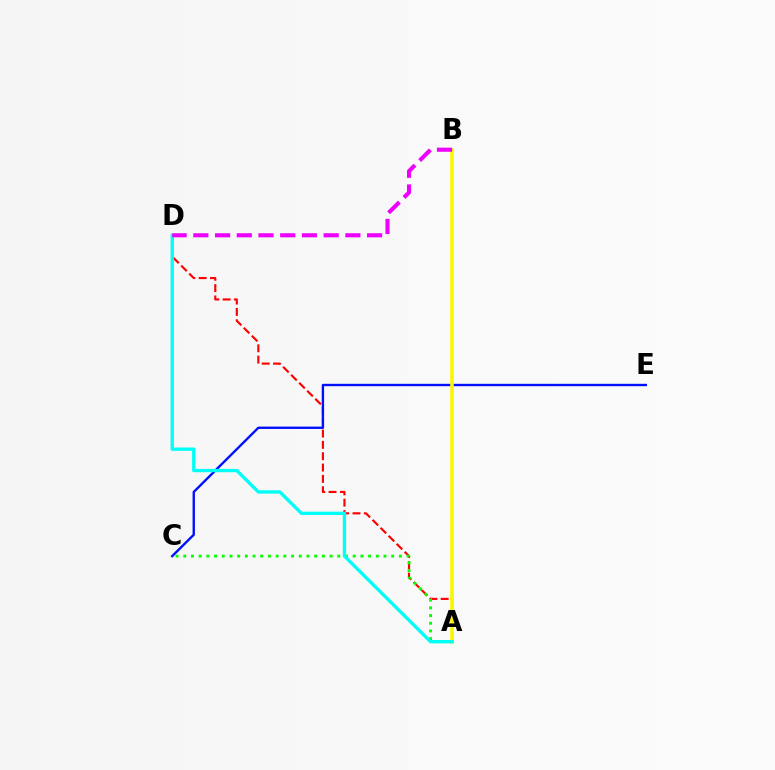{('A', 'D'): [{'color': '#ff0000', 'line_style': 'dashed', 'thickness': 1.54}, {'color': '#00fff6', 'line_style': 'solid', 'thickness': 2.39}], ('C', 'E'): [{'color': '#0010ff', 'line_style': 'solid', 'thickness': 1.71}], ('A', 'B'): [{'color': '#fcf500', 'line_style': 'solid', 'thickness': 2.55}], ('A', 'C'): [{'color': '#08ff00', 'line_style': 'dotted', 'thickness': 2.09}], ('B', 'D'): [{'color': '#ee00ff', 'line_style': 'dashed', 'thickness': 2.95}]}